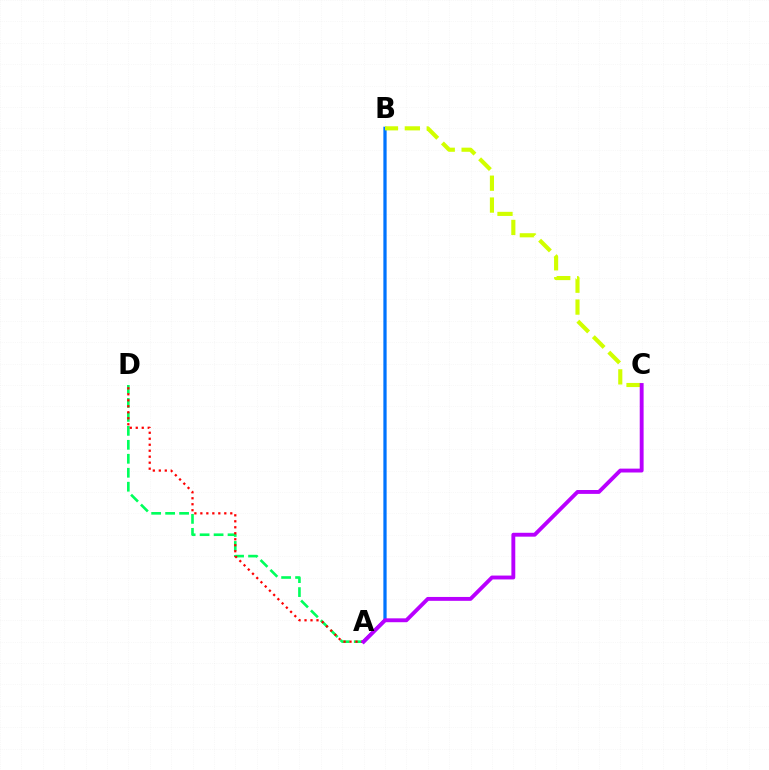{('A', 'D'): [{'color': '#00ff5c', 'line_style': 'dashed', 'thickness': 1.9}, {'color': '#ff0000', 'line_style': 'dotted', 'thickness': 1.63}], ('A', 'B'): [{'color': '#0074ff', 'line_style': 'solid', 'thickness': 2.35}], ('B', 'C'): [{'color': '#d1ff00', 'line_style': 'dashed', 'thickness': 2.97}], ('A', 'C'): [{'color': '#b900ff', 'line_style': 'solid', 'thickness': 2.79}]}